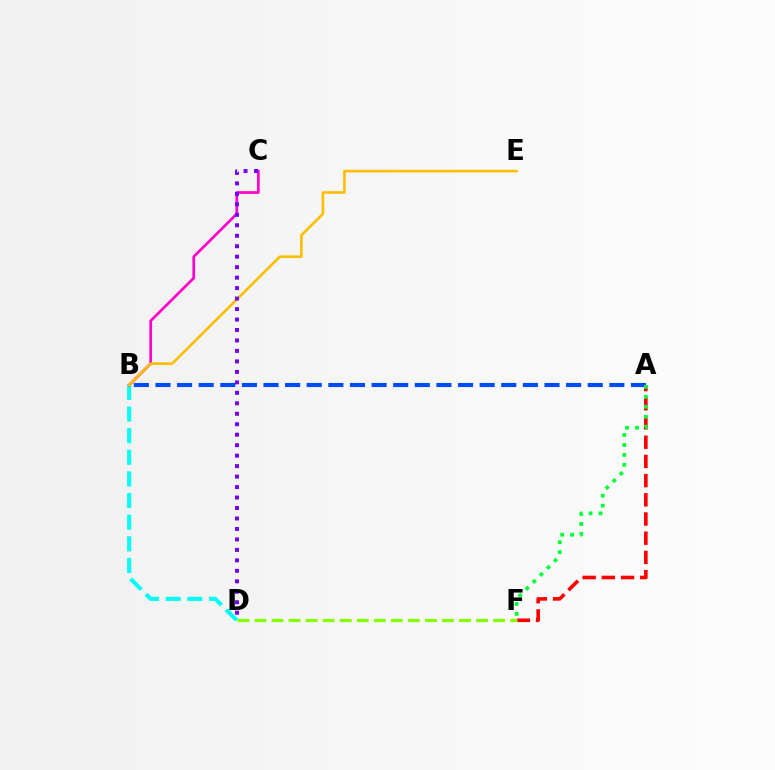{('A', 'F'): [{'color': '#ff0000', 'line_style': 'dashed', 'thickness': 2.61}, {'color': '#00ff39', 'line_style': 'dotted', 'thickness': 2.7}], ('B', 'D'): [{'color': '#00fff6', 'line_style': 'dashed', 'thickness': 2.94}], ('B', 'C'): [{'color': '#ff00cf', 'line_style': 'solid', 'thickness': 1.94}], ('B', 'E'): [{'color': '#ffbd00', 'line_style': 'solid', 'thickness': 1.88}], ('A', 'B'): [{'color': '#004bff', 'line_style': 'dashed', 'thickness': 2.94}], ('C', 'D'): [{'color': '#7200ff', 'line_style': 'dotted', 'thickness': 2.85}], ('D', 'F'): [{'color': '#84ff00', 'line_style': 'dashed', 'thickness': 2.32}]}